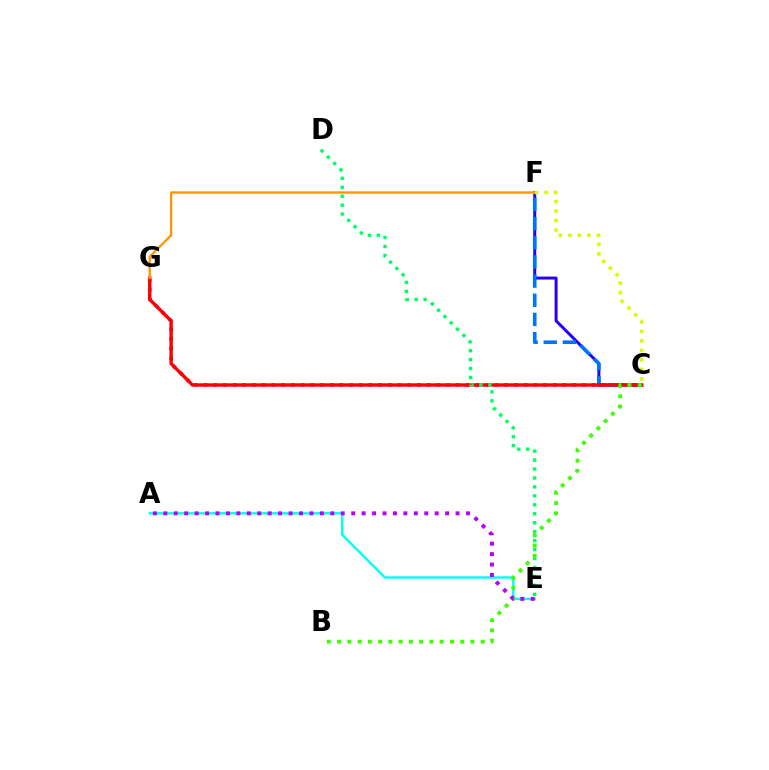{('C', 'F'): [{'color': '#2500ff', 'line_style': 'solid', 'thickness': 2.14}, {'color': '#0074ff', 'line_style': 'dashed', 'thickness': 2.6}, {'color': '#d1ff00', 'line_style': 'dotted', 'thickness': 2.59}], ('A', 'E'): [{'color': '#00fff6', 'line_style': 'solid', 'thickness': 1.73}, {'color': '#b900ff', 'line_style': 'dotted', 'thickness': 2.84}], ('C', 'G'): [{'color': '#ff00ac', 'line_style': 'dotted', 'thickness': 2.64}, {'color': '#ff0000', 'line_style': 'solid', 'thickness': 2.43}], ('F', 'G'): [{'color': '#ff9400', 'line_style': 'solid', 'thickness': 1.67}], ('D', 'E'): [{'color': '#00ff5c', 'line_style': 'dotted', 'thickness': 2.43}], ('B', 'C'): [{'color': '#3dff00', 'line_style': 'dotted', 'thickness': 2.79}]}